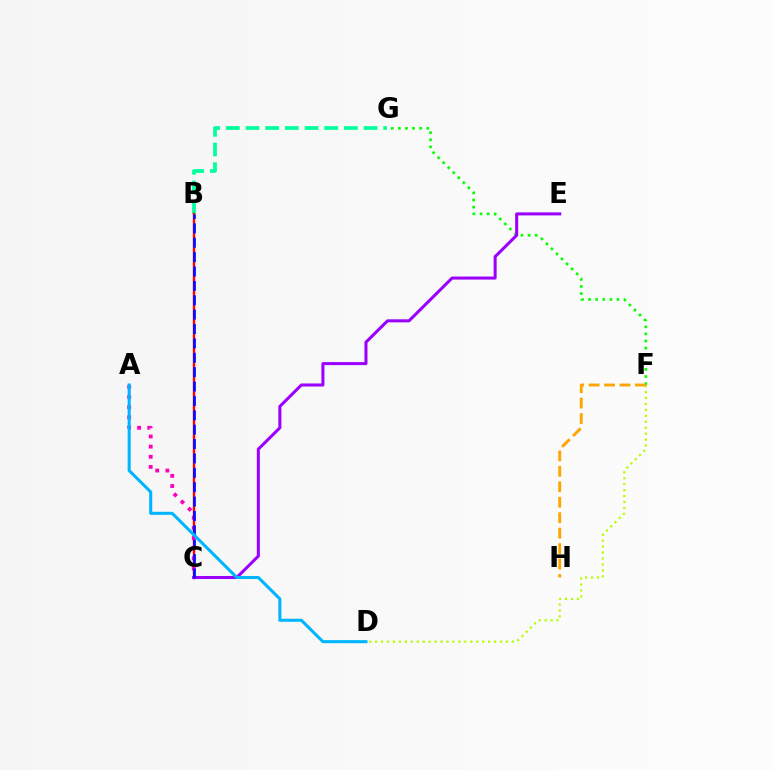{('F', 'G'): [{'color': '#08ff00', 'line_style': 'dotted', 'thickness': 1.93}], ('B', 'G'): [{'color': '#00ff9d', 'line_style': 'dashed', 'thickness': 2.67}], ('B', 'C'): [{'color': '#ff0000', 'line_style': 'solid', 'thickness': 1.72}, {'color': '#0010ff', 'line_style': 'dashed', 'thickness': 1.95}], ('A', 'C'): [{'color': '#ff00bd', 'line_style': 'dotted', 'thickness': 2.76}], ('C', 'E'): [{'color': '#9b00ff', 'line_style': 'solid', 'thickness': 2.18}], ('D', 'F'): [{'color': '#b3ff00', 'line_style': 'dotted', 'thickness': 1.62}], ('A', 'D'): [{'color': '#00b5ff', 'line_style': 'solid', 'thickness': 2.2}], ('F', 'H'): [{'color': '#ffa500', 'line_style': 'dashed', 'thickness': 2.1}]}